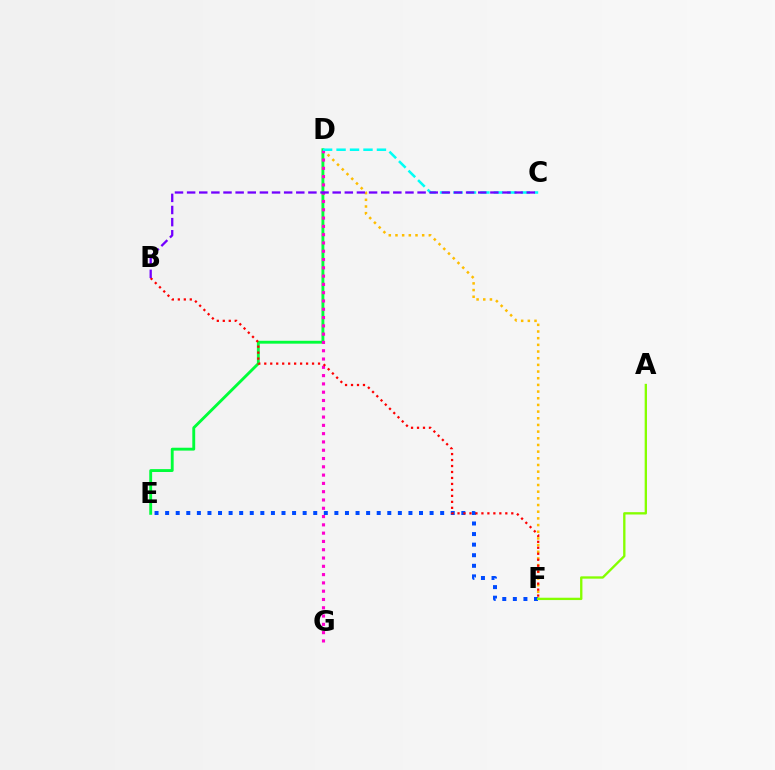{('D', 'F'): [{'color': '#ffbd00', 'line_style': 'dotted', 'thickness': 1.81}], ('D', 'E'): [{'color': '#00ff39', 'line_style': 'solid', 'thickness': 2.07}], ('D', 'G'): [{'color': '#ff00cf', 'line_style': 'dotted', 'thickness': 2.25}], ('C', 'D'): [{'color': '#00fff6', 'line_style': 'dashed', 'thickness': 1.83}], ('E', 'F'): [{'color': '#004bff', 'line_style': 'dotted', 'thickness': 2.87}], ('B', 'F'): [{'color': '#ff0000', 'line_style': 'dotted', 'thickness': 1.62}], ('B', 'C'): [{'color': '#7200ff', 'line_style': 'dashed', 'thickness': 1.65}], ('A', 'F'): [{'color': '#84ff00', 'line_style': 'solid', 'thickness': 1.68}]}